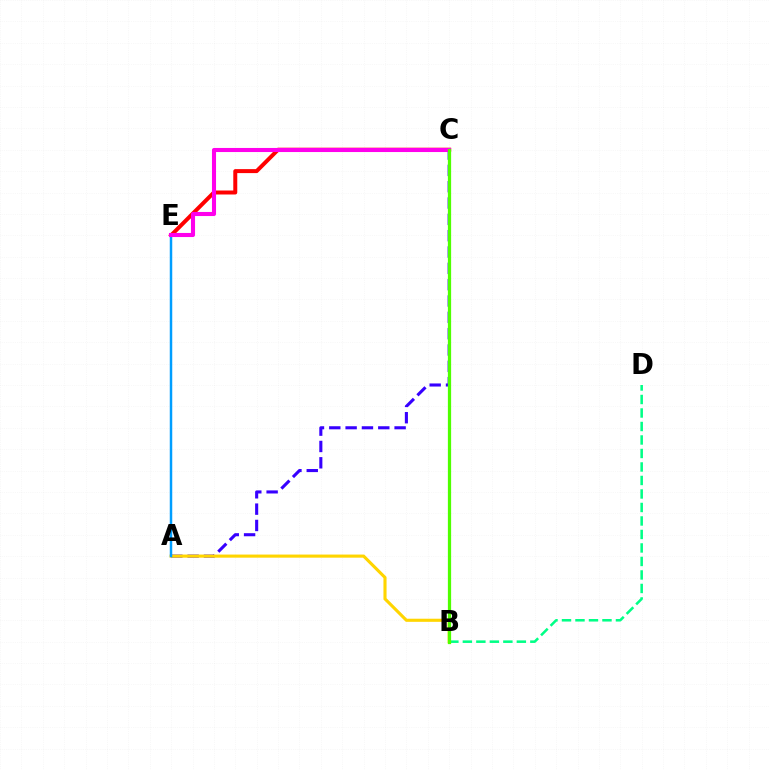{('C', 'E'): [{'color': '#ff0000', 'line_style': 'solid', 'thickness': 2.87}, {'color': '#ff00ed', 'line_style': 'solid', 'thickness': 2.94}], ('A', 'C'): [{'color': '#3700ff', 'line_style': 'dashed', 'thickness': 2.22}], ('A', 'B'): [{'color': '#ffd500', 'line_style': 'solid', 'thickness': 2.24}], ('A', 'E'): [{'color': '#009eff', 'line_style': 'solid', 'thickness': 1.79}], ('B', 'D'): [{'color': '#00ff86', 'line_style': 'dashed', 'thickness': 1.83}], ('B', 'C'): [{'color': '#4fff00', 'line_style': 'solid', 'thickness': 2.33}]}